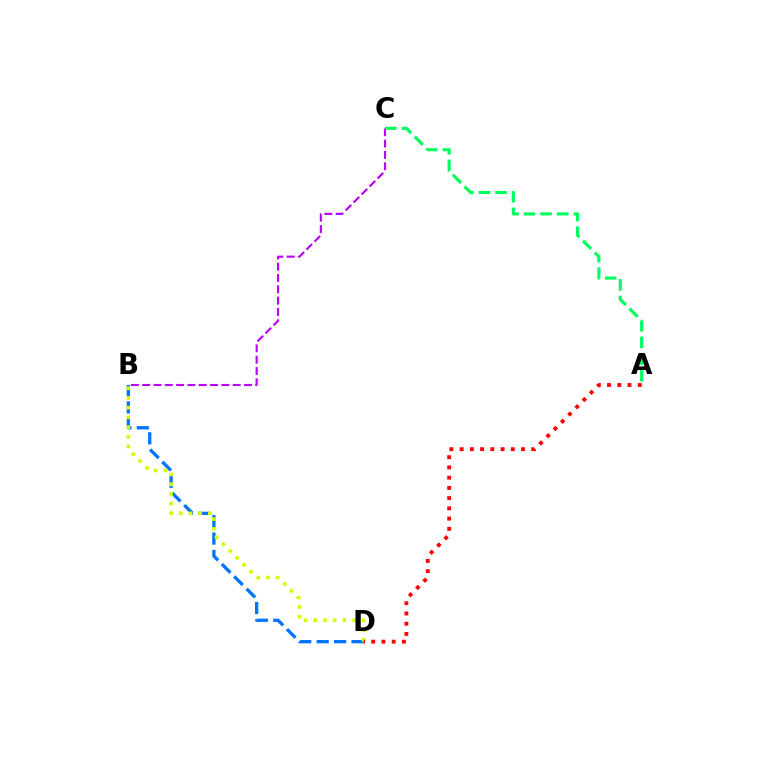{('B', 'C'): [{'color': '#b900ff', 'line_style': 'dashed', 'thickness': 1.54}], ('B', 'D'): [{'color': '#0074ff', 'line_style': 'dashed', 'thickness': 2.37}, {'color': '#d1ff00', 'line_style': 'dotted', 'thickness': 2.64}], ('A', 'D'): [{'color': '#ff0000', 'line_style': 'dotted', 'thickness': 2.78}], ('A', 'C'): [{'color': '#00ff5c', 'line_style': 'dashed', 'thickness': 2.25}]}